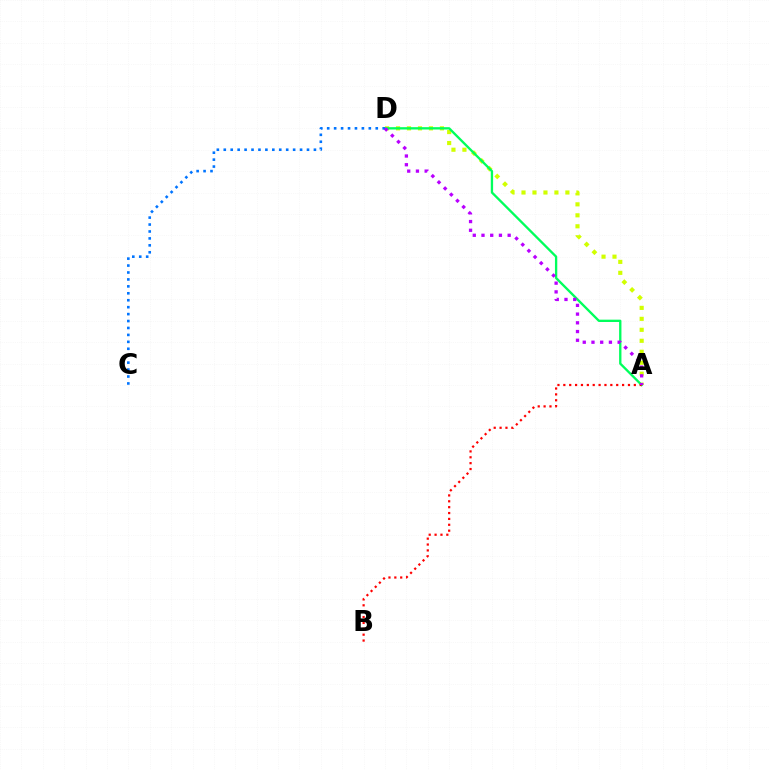{('A', 'D'): [{'color': '#d1ff00', 'line_style': 'dotted', 'thickness': 2.98}, {'color': '#00ff5c', 'line_style': 'solid', 'thickness': 1.68}, {'color': '#b900ff', 'line_style': 'dotted', 'thickness': 2.37}], ('A', 'B'): [{'color': '#ff0000', 'line_style': 'dotted', 'thickness': 1.6}], ('C', 'D'): [{'color': '#0074ff', 'line_style': 'dotted', 'thickness': 1.88}]}